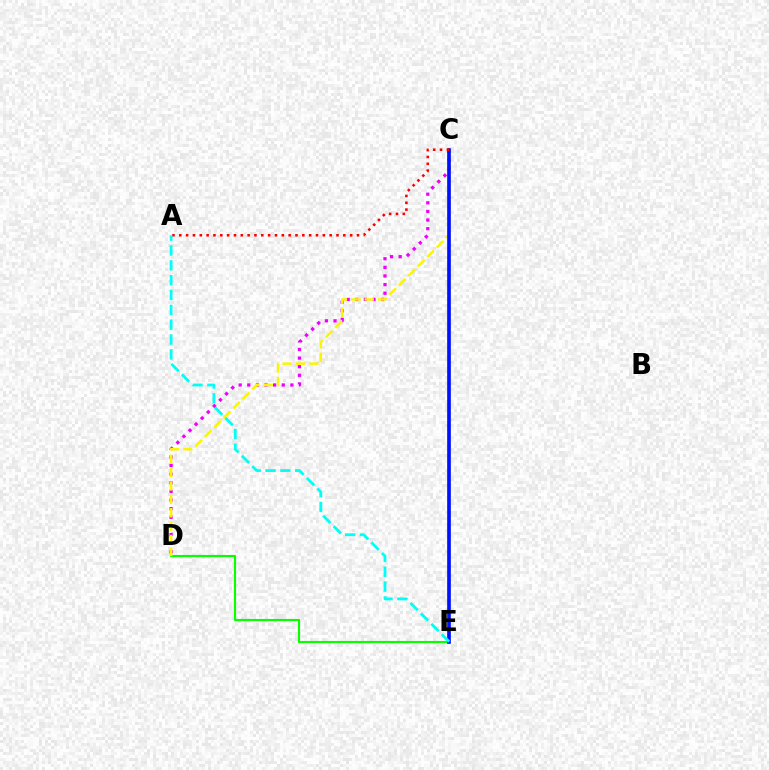{('C', 'D'): [{'color': '#ee00ff', 'line_style': 'dotted', 'thickness': 2.34}, {'color': '#fcf500', 'line_style': 'dashed', 'thickness': 1.82}], ('D', 'E'): [{'color': '#08ff00', 'line_style': 'solid', 'thickness': 1.53}], ('C', 'E'): [{'color': '#0010ff', 'line_style': 'solid', 'thickness': 2.64}], ('A', 'C'): [{'color': '#ff0000', 'line_style': 'dotted', 'thickness': 1.86}], ('A', 'E'): [{'color': '#00fff6', 'line_style': 'dashed', 'thickness': 2.02}]}